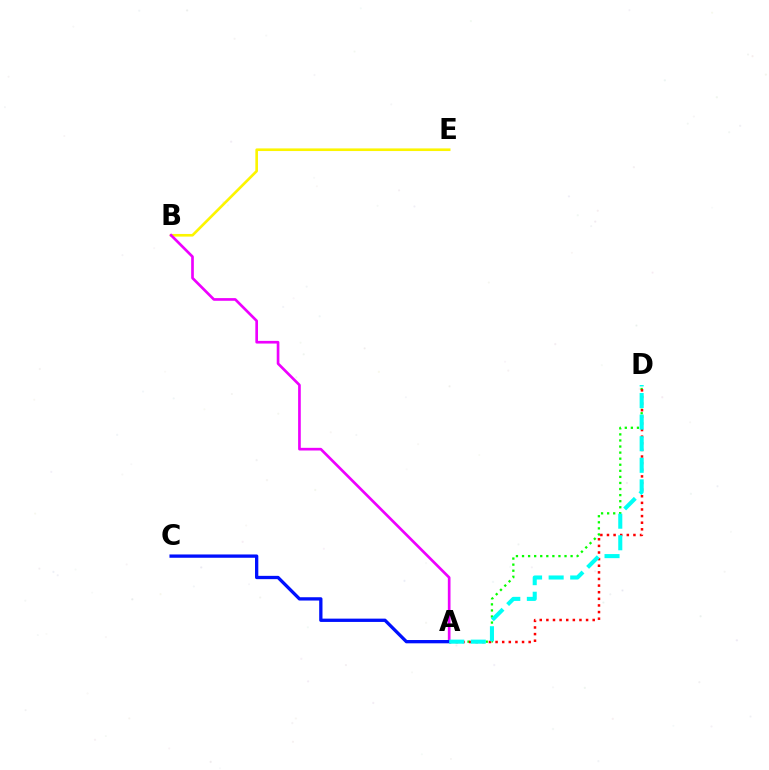{('B', 'E'): [{'color': '#fcf500', 'line_style': 'solid', 'thickness': 1.9}], ('A', 'D'): [{'color': '#08ff00', 'line_style': 'dotted', 'thickness': 1.65}, {'color': '#ff0000', 'line_style': 'dotted', 'thickness': 1.8}, {'color': '#00fff6', 'line_style': 'dashed', 'thickness': 2.93}], ('A', 'B'): [{'color': '#ee00ff', 'line_style': 'solid', 'thickness': 1.92}], ('A', 'C'): [{'color': '#0010ff', 'line_style': 'solid', 'thickness': 2.38}]}